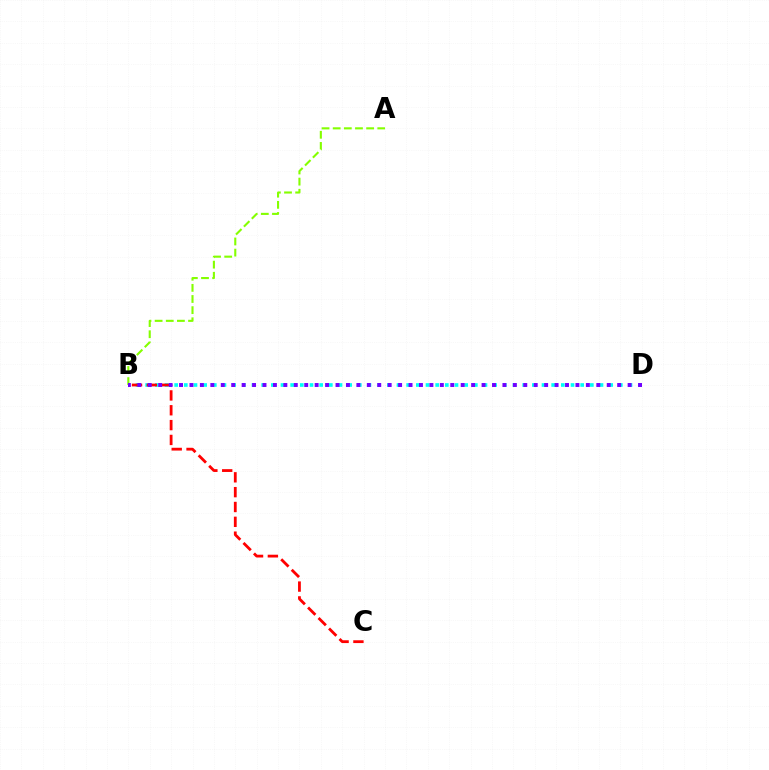{('B', 'D'): [{'color': '#00fff6', 'line_style': 'dotted', 'thickness': 2.63}, {'color': '#7200ff', 'line_style': 'dotted', 'thickness': 2.83}], ('B', 'C'): [{'color': '#ff0000', 'line_style': 'dashed', 'thickness': 2.02}], ('A', 'B'): [{'color': '#84ff00', 'line_style': 'dashed', 'thickness': 1.51}]}